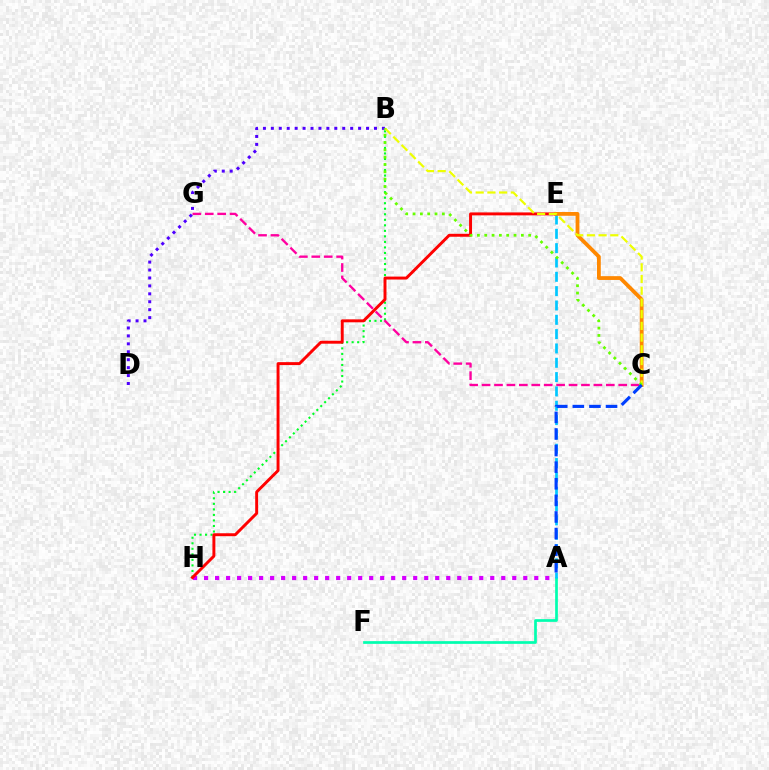{('A', 'F'): [{'color': '#00ffaf', 'line_style': 'solid', 'thickness': 1.95}], ('A', 'H'): [{'color': '#d600ff', 'line_style': 'dotted', 'thickness': 2.99}], ('B', 'H'): [{'color': '#00ff27', 'line_style': 'dotted', 'thickness': 1.5}], ('E', 'H'): [{'color': '#ff0000', 'line_style': 'solid', 'thickness': 2.12}], ('C', 'G'): [{'color': '#ff00a0', 'line_style': 'dashed', 'thickness': 1.69}], ('A', 'E'): [{'color': '#00c7ff', 'line_style': 'dashed', 'thickness': 1.95}], ('B', 'D'): [{'color': '#4f00ff', 'line_style': 'dotted', 'thickness': 2.16}], ('C', 'E'): [{'color': '#ff8800', 'line_style': 'solid', 'thickness': 2.74}], ('B', 'C'): [{'color': '#eeff00', 'line_style': 'dashed', 'thickness': 1.59}, {'color': '#66ff00', 'line_style': 'dotted', 'thickness': 1.99}], ('A', 'C'): [{'color': '#003fff', 'line_style': 'dashed', 'thickness': 2.26}]}